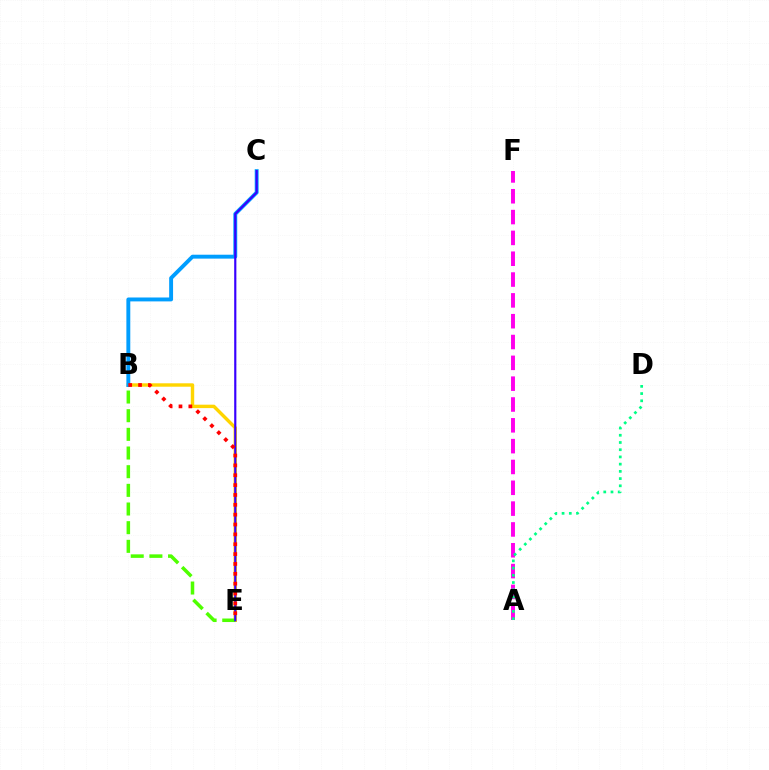{('B', 'E'): [{'color': '#ffd500', 'line_style': 'solid', 'thickness': 2.46}, {'color': '#4fff00', 'line_style': 'dashed', 'thickness': 2.54}, {'color': '#ff0000', 'line_style': 'dotted', 'thickness': 2.68}], ('B', 'C'): [{'color': '#009eff', 'line_style': 'solid', 'thickness': 2.81}], ('A', 'F'): [{'color': '#ff00ed', 'line_style': 'dashed', 'thickness': 2.83}], ('C', 'E'): [{'color': '#3700ff', 'line_style': 'solid', 'thickness': 1.56}], ('A', 'D'): [{'color': '#00ff86', 'line_style': 'dotted', 'thickness': 1.96}]}